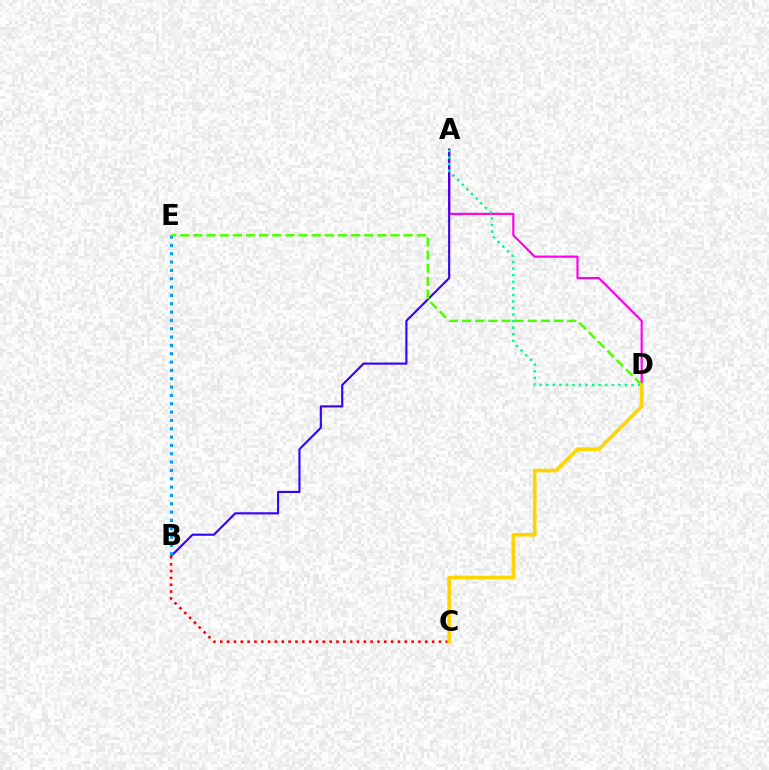{('A', 'D'): [{'color': '#ff00ed', 'line_style': 'solid', 'thickness': 1.57}, {'color': '#00ff86', 'line_style': 'dotted', 'thickness': 1.78}], ('A', 'B'): [{'color': '#3700ff', 'line_style': 'solid', 'thickness': 1.53}], ('B', 'E'): [{'color': '#009eff', 'line_style': 'dotted', 'thickness': 2.26}], ('D', 'E'): [{'color': '#4fff00', 'line_style': 'dashed', 'thickness': 1.79}], ('B', 'C'): [{'color': '#ff0000', 'line_style': 'dotted', 'thickness': 1.86}], ('C', 'D'): [{'color': '#ffd500', 'line_style': 'solid', 'thickness': 2.62}]}